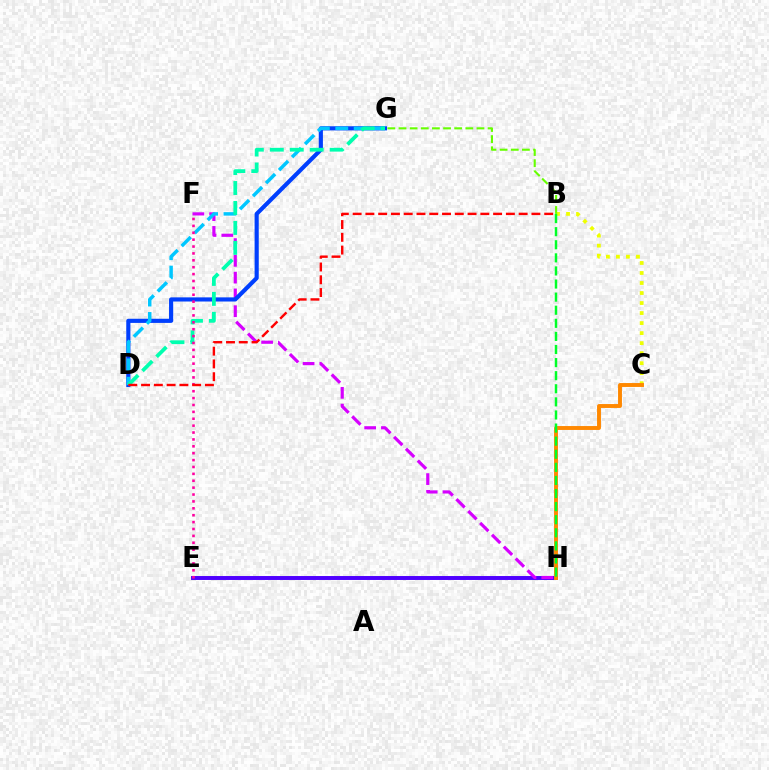{('E', 'H'): [{'color': '#4f00ff', 'line_style': 'solid', 'thickness': 2.84}], ('B', 'C'): [{'color': '#eeff00', 'line_style': 'dotted', 'thickness': 2.72}], ('F', 'H'): [{'color': '#d600ff', 'line_style': 'dashed', 'thickness': 2.28}], ('D', 'G'): [{'color': '#003fff', 'line_style': 'solid', 'thickness': 2.98}, {'color': '#00c7ff', 'line_style': 'dashed', 'thickness': 2.5}, {'color': '#00ffaf', 'line_style': 'dashed', 'thickness': 2.71}], ('E', 'F'): [{'color': '#ff00a0', 'line_style': 'dotted', 'thickness': 1.87}], ('B', 'G'): [{'color': '#66ff00', 'line_style': 'dashed', 'thickness': 1.51}], ('B', 'D'): [{'color': '#ff0000', 'line_style': 'dashed', 'thickness': 1.74}], ('C', 'H'): [{'color': '#ff8800', 'line_style': 'solid', 'thickness': 2.81}], ('B', 'H'): [{'color': '#00ff27', 'line_style': 'dashed', 'thickness': 1.78}]}